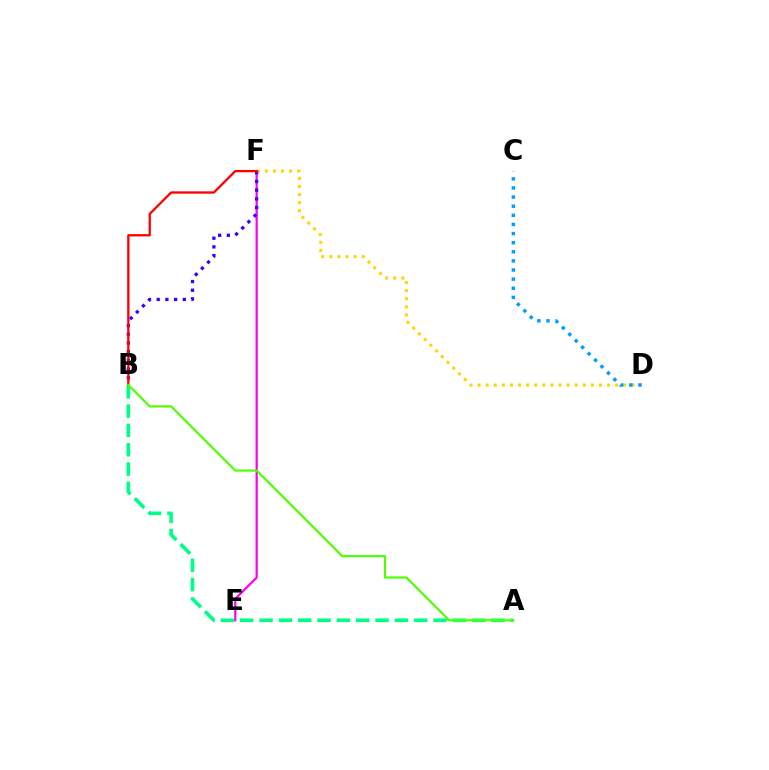{('E', 'F'): [{'color': '#ff00ed', 'line_style': 'solid', 'thickness': 1.61}], ('A', 'B'): [{'color': '#00ff86', 'line_style': 'dashed', 'thickness': 2.63}, {'color': '#4fff00', 'line_style': 'solid', 'thickness': 1.58}], ('D', 'F'): [{'color': '#ffd500', 'line_style': 'dotted', 'thickness': 2.2}], ('C', 'D'): [{'color': '#009eff', 'line_style': 'dotted', 'thickness': 2.48}], ('B', 'F'): [{'color': '#3700ff', 'line_style': 'dotted', 'thickness': 2.36}, {'color': '#ff0000', 'line_style': 'solid', 'thickness': 1.66}]}